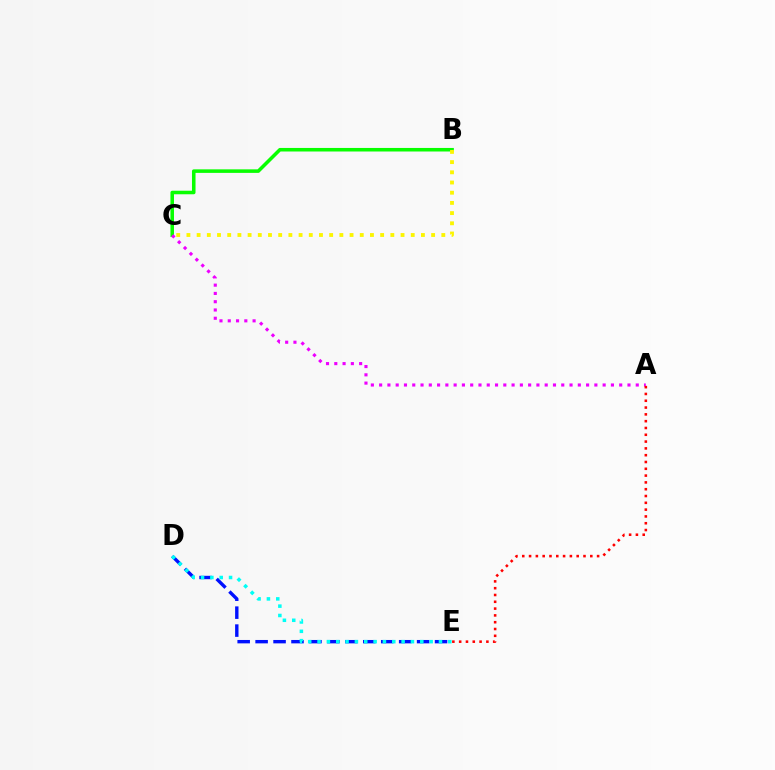{('B', 'C'): [{'color': '#08ff00', 'line_style': 'solid', 'thickness': 2.55}, {'color': '#fcf500', 'line_style': 'dotted', 'thickness': 2.77}], ('A', 'C'): [{'color': '#ee00ff', 'line_style': 'dotted', 'thickness': 2.25}], ('D', 'E'): [{'color': '#0010ff', 'line_style': 'dashed', 'thickness': 2.44}, {'color': '#00fff6', 'line_style': 'dotted', 'thickness': 2.54}], ('A', 'E'): [{'color': '#ff0000', 'line_style': 'dotted', 'thickness': 1.85}]}